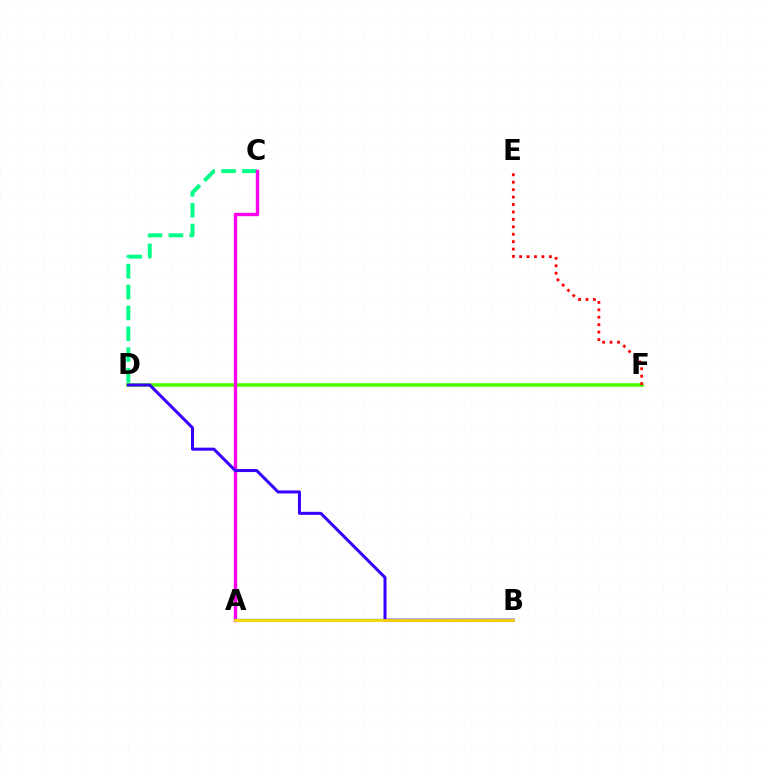{('D', 'F'): [{'color': '#4fff00', 'line_style': 'solid', 'thickness': 2.55}], ('C', 'D'): [{'color': '#00ff86', 'line_style': 'dashed', 'thickness': 2.83}], ('A', 'C'): [{'color': '#ff00ed', 'line_style': 'solid', 'thickness': 2.44}], ('A', 'B'): [{'color': '#009eff', 'line_style': 'solid', 'thickness': 1.69}, {'color': '#ffd500', 'line_style': 'solid', 'thickness': 2.01}], ('B', 'D'): [{'color': '#3700ff', 'line_style': 'solid', 'thickness': 2.18}], ('E', 'F'): [{'color': '#ff0000', 'line_style': 'dotted', 'thickness': 2.02}]}